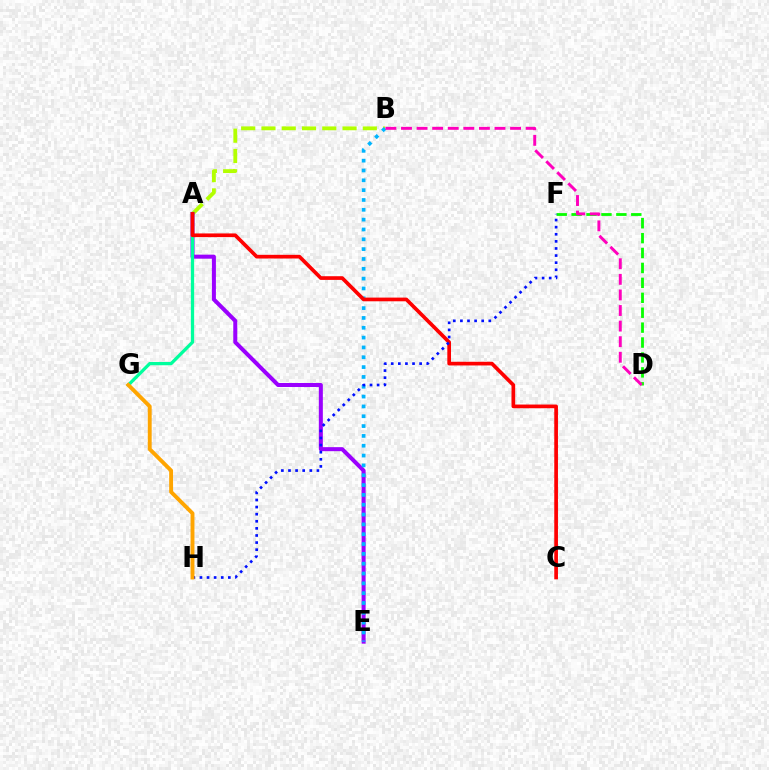{('A', 'B'): [{'color': '#b3ff00', 'line_style': 'dashed', 'thickness': 2.75}], ('A', 'E'): [{'color': '#9b00ff', 'line_style': 'solid', 'thickness': 2.89}], ('B', 'E'): [{'color': '#00b5ff', 'line_style': 'dotted', 'thickness': 2.67}], ('A', 'G'): [{'color': '#00ff9d', 'line_style': 'solid', 'thickness': 2.35}], ('A', 'C'): [{'color': '#ff0000', 'line_style': 'solid', 'thickness': 2.66}], ('D', 'F'): [{'color': '#08ff00', 'line_style': 'dashed', 'thickness': 2.03}], ('F', 'H'): [{'color': '#0010ff', 'line_style': 'dotted', 'thickness': 1.93}], ('G', 'H'): [{'color': '#ffa500', 'line_style': 'solid', 'thickness': 2.8}], ('B', 'D'): [{'color': '#ff00bd', 'line_style': 'dashed', 'thickness': 2.12}]}